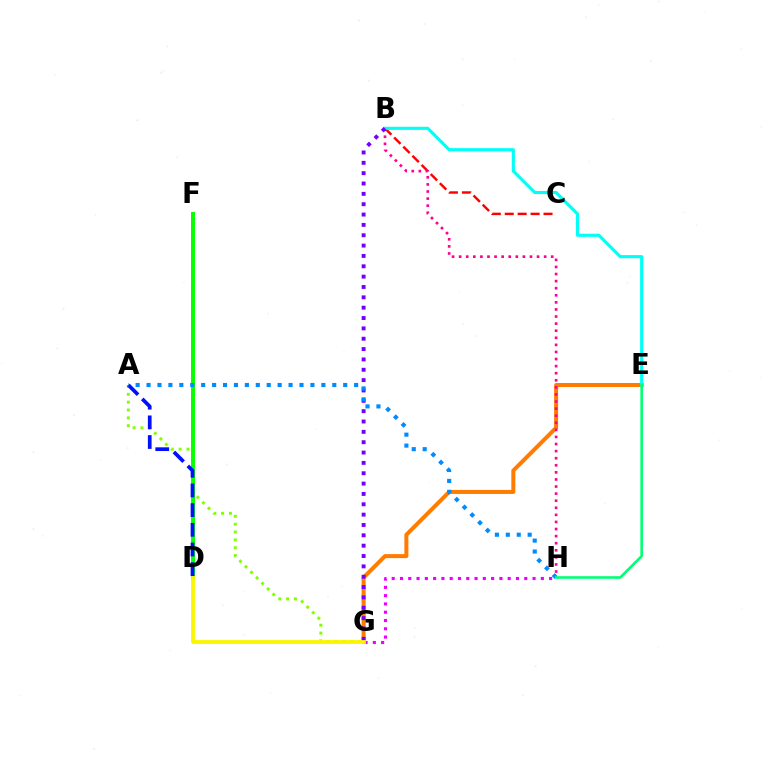{('E', 'G'): [{'color': '#ff7c00', 'line_style': 'solid', 'thickness': 2.89}], ('A', 'G'): [{'color': '#84ff00', 'line_style': 'dotted', 'thickness': 2.13}], ('B', 'C'): [{'color': '#ff0000', 'line_style': 'dashed', 'thickness': 1.76}], ('D', 'F'): [{'color': '#08ff00', 'line_style': 'solid', 'thickness': 2.85}], ('G', 'H'): [{'color': '#ee00ff', 'line_style': 'dotted', 'thickness': 2.25}], ('B', 'H'): [{'color': '#ff0094', 'line_style': 'dotted', 'thickness': 1.92}], ('B', 'E'): [{'color': '#00fff6', 'line_style': 'solid', 'thickness': 2.25}], ('B', 'G'): [{'color': '#7200ff', 'line_style': 'dotted', 'thickness': 2.81}], ('A', 'D'): [{'color': '#0010ff', 'line_style': 'dashed', 'thickness': 2.67}], ('D', 'G'): [{'color': '#fcf500', 'line_style': 'solid', 'thickness': 2.72}], ('A', 'H'): [{'color': '#008cff', 'line_style': 'dotted', 'thickness': 2.97}], ('E', 'H'): [{'color': '#00ff74', 'line_style': 'solid', 'thickness': 1.88}]}